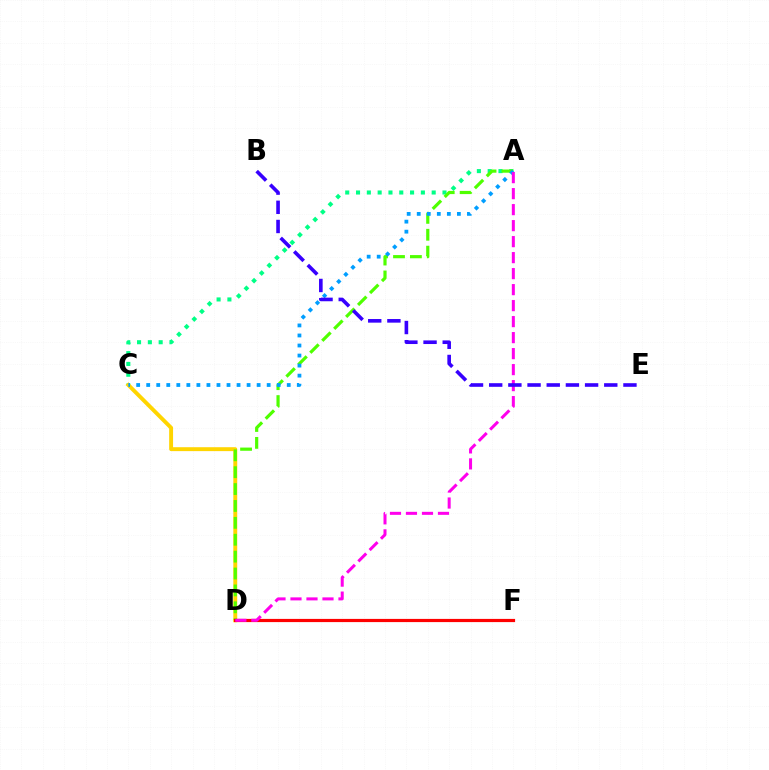{('A', 'C'): [{'color': '#00ff86', 'line_style': 'dotted', 'thickness': 2.94}, {'color': '#009eff', 'line_style': 'dotted', 'thickness': 2.73}], ('C', 'D'): [{'color': '#ffd500', 'line_style': 'solid', 'thickness': 2.81}], ('A', 'D'): [{'color': '#4fff00', 'line_style': 'dashed', 'thickness': 2.29}, {'color': '#ff00ed', 'line_style': 'dashed', 'thickness': 2.17}], ('D', 'F'): [{'color': '#ff0000', 'line_style': 'solid', 'thickness': 2.3}], ('B', 'E'): [{'color': '#3700ff', 'line_style': 'dashed', 'thickness': 2.61}]}